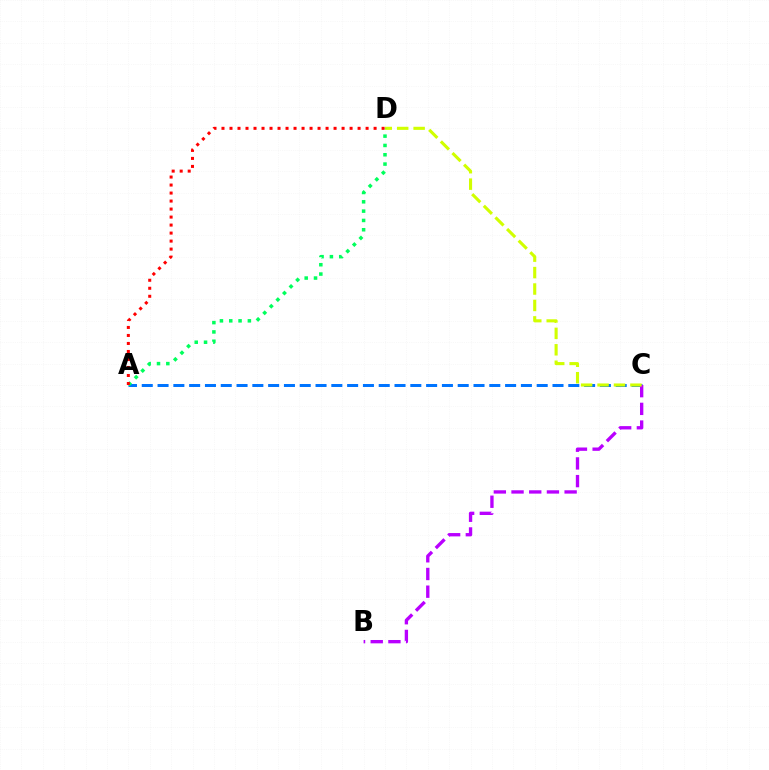{('A', 'C'): [{'color': '#0074ff', 'line_style': 'dashed', 'thickness': 2.15}], ('B', 'C'): [{'color': '#b900ff', 'line_style': 'dashed', 'thickness': 2.4}], ('C', 'D'): [{'color': '#d1ff00', 'line_style': 'dashed', 'thickness': 2.23}], ('A', 'D'): [{'color': '#00ff5c', 'line_style': 'dotted', 'thickness': 2.53}, {'color': '#ff0000', 'line_style': 'dotted', 'thickness': 2.18}]}